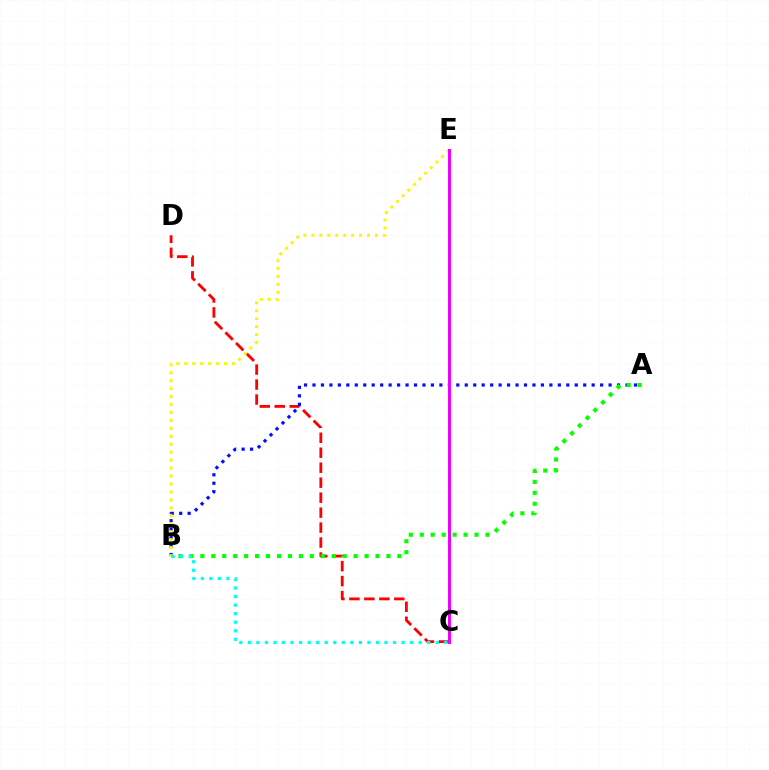{('C', 'D'): [{'color': '#ff0000', 'line_style': 'dashed', 'thickness': 2.03}], ('A', 'B'): [{'color': '#0010ff', 'line_style': 'dotted', 'thickness': 2.3}, {'color': '#08ff00', 'line_style': 'dotted', 'thickness': 2.97}], ('B', 'E'): [{'color': '#fcf500', 'line_style': 'dotted', 'thickness': 2.16}], ('C', 'E'): [{'color': '#ee00ff', 'line_style': 'solid', 'thickness': 2.16}], ('B', 'C'): [{'color': '#00fff6', 'line_style': 'dotted', 'thickness': 2.32}]}